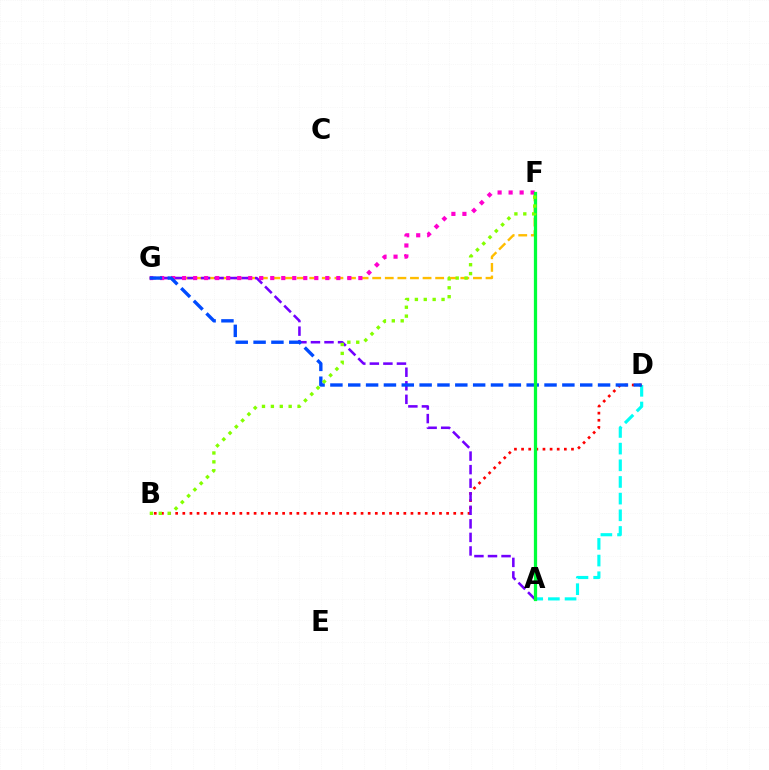{('A', 'D'): [{'color': '#00fff6', 'line_style': 'dashed', 'thickness': 2.26}], ('B', 'D'): [{'color': '#ff0000', 'line_style': 'dotted', 'thickness': 1.94}], ('F', 'G'): [{'color': '#ffbd00', 'line_style': 'dashed', 'thickness': 1.71}, {'color': '#ff00cf', 'line_style': 'dotted', 'thickness': 2.99}], ('A', 'G'): [{'color': '#7200ff', 'line_style': 'dashed', 'thickness': 1.84}], ('D', 'G'): [{'color': '#004bff', 'line_style': 'dashed', 'thickness': 2.42}], ('A', 'F'): [{'color': '#00ff39', 'line_style': 'solid', 'thickness': 2.34}], ('B', 'F'): [{'color': '#84ff00', 'line_style': 'dotted', 'thickness': 2.42}]}